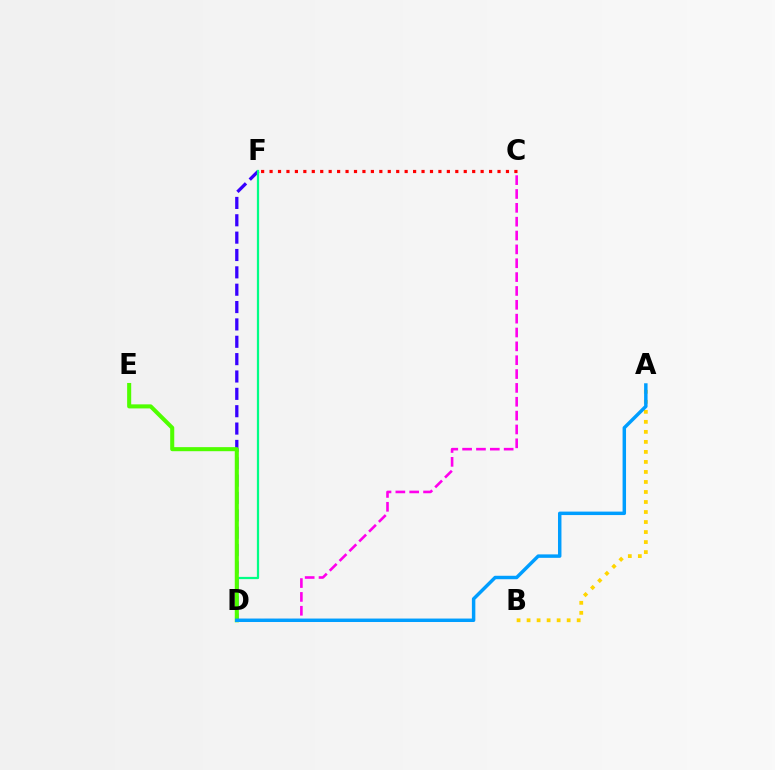{('D', 'F'): [{'color': '#3700ff', 'line_style': 'dashed', 'thickness': 2.36}, {'color': '#00ff86', 'line_style': 'solid', 'thickness': 1.61}], ('A', 'B'): [{'color': '#ffd500', 'line_style': 'dotted', 'thickness': 2.72}], ('C', 'D'): [{'color': '#ff00ed', 'line_style': 'dashed', 'thickness': 1.88}], ('D', 'E'): [{'color': '#4fff00', 'line_style': 'solid', 'thickness': 2.92}], ('C', 'F'): [{'color': '#ff0000', 'line_style': 'dotted', 'thickness': 2.29}], ('A', 'D'): [{'color': '#009eff', 'line_style': 'solid', 'thickness': 2.49}]}